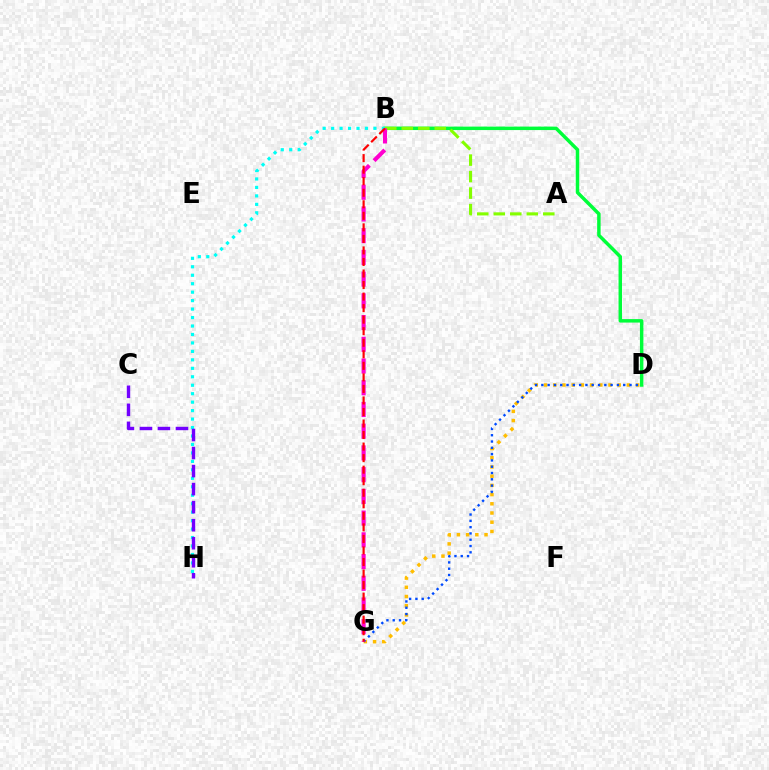{('D', 'G'): [{'color': '#ffbd00', 'line_style': 'dotted', 'thickness': 2.5}, {'color': '#004bff', 'line_style': 'dotted', 'thickness': 1.71}], ('B', 'D'): [{'color': '#00ff39', 'line_style': 'solid', 'thickness': 2.5}], ('A', 'B'): [{'color': '#84ff00', 'line_style': 'dashed', 'thickness': 2.24}], ('B', 'G'): [{'color': '#ff00cf', 'line_style': 'dashed', 'thickness': 2.95}, {'color': '#ff0000', 'line_style': 'dashed', 'thickness': 1.57}], ('B', 'H'): [{'color': '#00fff6', 'line_style': 'dotted', 'thickness': 2.3}], ('C', 'H'): [{'color': '#7200ff', 'line_style': 'dashed', 'thickness': 2.45}]}